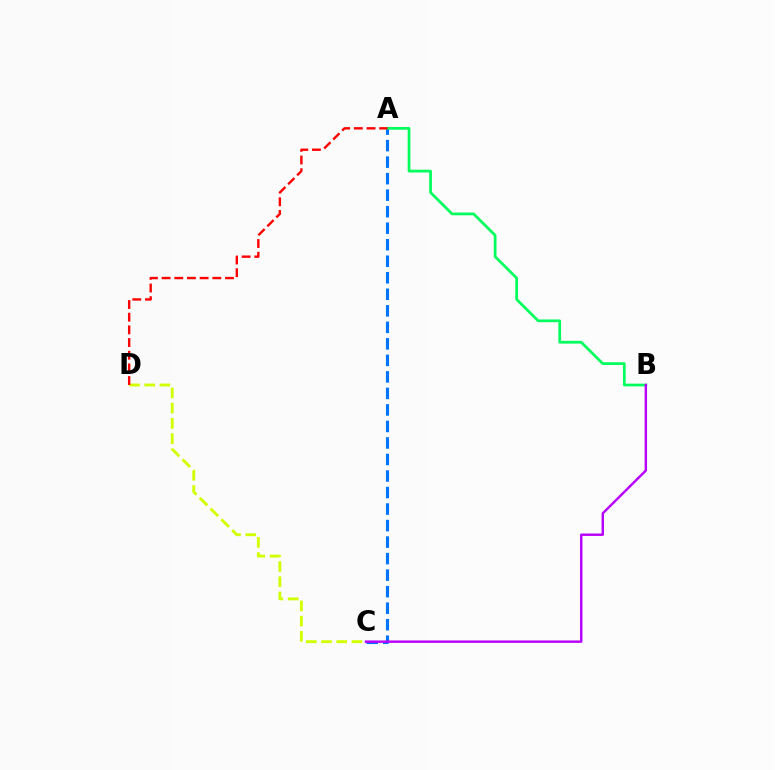{('A', 'C'): [{'color': '#0074ff', 'line_style': 'dashed', 'thickness': 2.24}], ('A', 'B'): [{'color': '#00ff5c', 'line_style': 'solid', 'thickness': 1.97}], ('C', 'D'): [{'color': '#d1ff00', 'line_style': 'dashed', 'thickness': 2.07}], ('B', 'C'): [{'color': '#b900ff', 'line_style': 'solid', 'thickness': 1.74}], ('A', 'D'): [{'color': '#ff0000', 'line_style': 'dashed', 'thickness': 1.72}]}